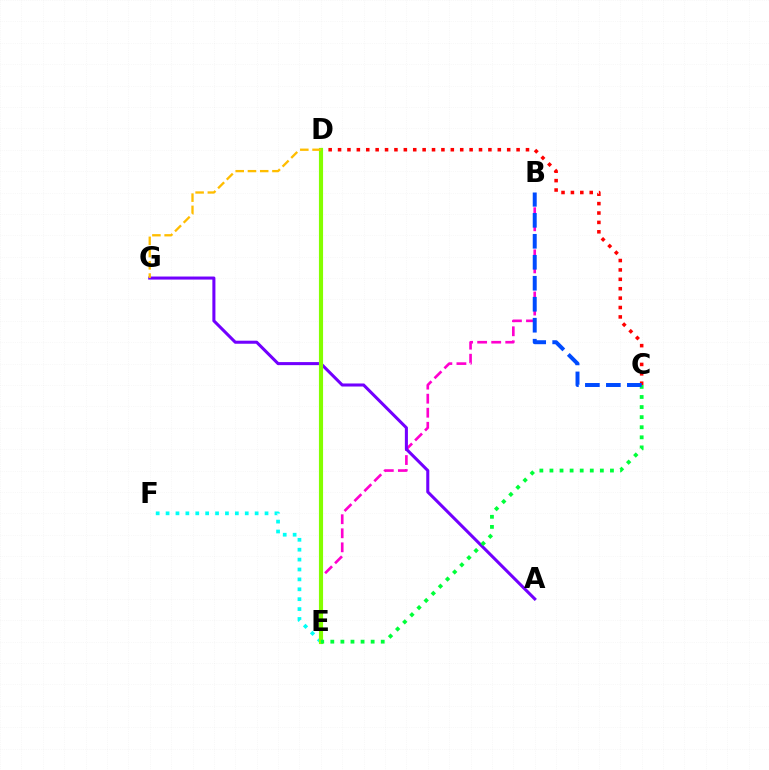{('E', 'F'): [{'color': '#00fff6', 'line_style': 'dotted', 'thickness': 2.69}], ('B', 'E'): [{'color': '#ff00cf', 'line_style': 'dashed', 'thickness': 1.91}], ('C', 'D'): [{'color': '#ff0000', 'line_style': 'dotted', 'thickness': 2.55}], ('A', 'G'): [{'color': '#7200ff', 'line_style': 'solid', 'thickness': 2.19}], ('D', 'E'): [{'color': '#84ff00', 'line_style': 'solid', 'thickness': 2.98}], ('C', 'E'): [{'color': '#00ff39', 'line_style': 'dotted', 'thickness': 2.74}], ('D', 'G'): [{'color': '#ffbd00', 'line_style': 'dashed', 'thickness': 1.66}], ('B', 'C'): [{'color': '#004bff', 'line_style': 'dashed', 'thickness': 2.85}]}